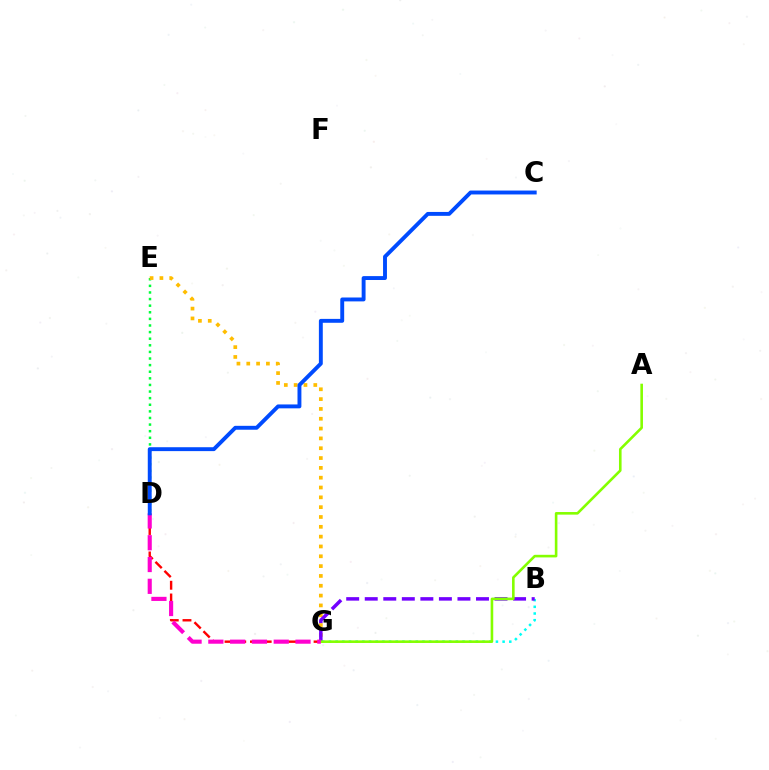{('D', 'E'): [{'color': '#00ff39', 'line_style': 'dotted', 'thickness': 1.79}], ('B', 'G'): [{'color': '#00fff6', 'line_style': 'dotted', 'thickness': 1.81}, {'color': '#7200ff', 'line_style': 'dashed', 'thickness': 2.52}], ('E', 'G'): [{'color': '#ffbd00', 'line_style': 'dotted', 'thickness': 2.67}], ('D', 'G'): [{'color': '#ff0000', 'line_style': 'dashed', 'thickness': 1.73}, {'color': '#ff00cf', 'line_style': 'dashed', 'thickness': 2.96}], ('A', 'G'): [{'color': '#84ff00', 'line_style': 'solid', 'thickness': 1.87}], ('C', 'D'): [{'color': '#004bff', 'line_style': 'solid', 'thickness': 2.81}]}